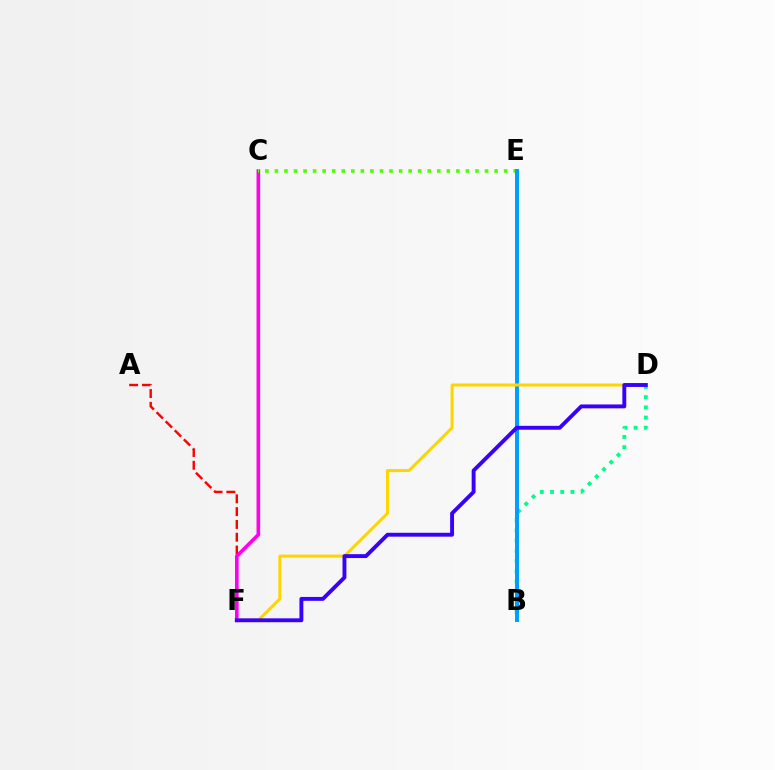{('A', 'F'): [{'color': '#ff0000', 'line_style': 'dashed', 'thickness': 1.74}], ('B', 'D'): [{'color': '#00ff86', 'line_style': 'dotted', 'thickness': 2.78}], ('C', 'F'): [{'color': '#ff00ed', 'line_style': 'solid', 'thickness': 2.61}], ('C', 'E'): [{'color': '#4fff00', 'line_style': 'dotted', 'thickness': 2.6}], ('B', 'E'): [{'color': '#009eff', 'line_style': 'solid', 'thickness': 2.86}], ('D', 'F'): [{'color': '#ffd500', 'line_style': 'solid', 'thickness': 2.18}, {'color': '#3700ff', 'line_style': 'solid', 'thickness': 2.8}]}